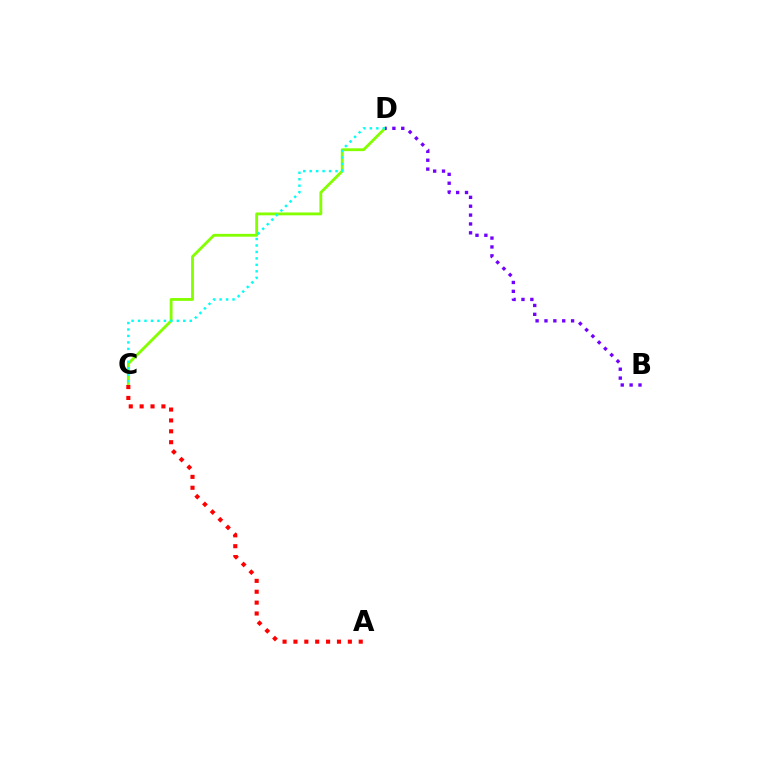{('C', 'D'): [{'color': '#84ff00', 'line_style': 'solid', 'thickness': 2.04}, {'color': '#00fff6', 'line_style': 'dotted', 'thickness': 1.75}], ('B', 'D'): [{'color': '#7200ff', 'line_style': 'dotted', 'thickness': 2.41}], ('A', 'C'): [{'color': '#ff0000', 'line_style': 'dotted', 'thickness': 2.96}]}